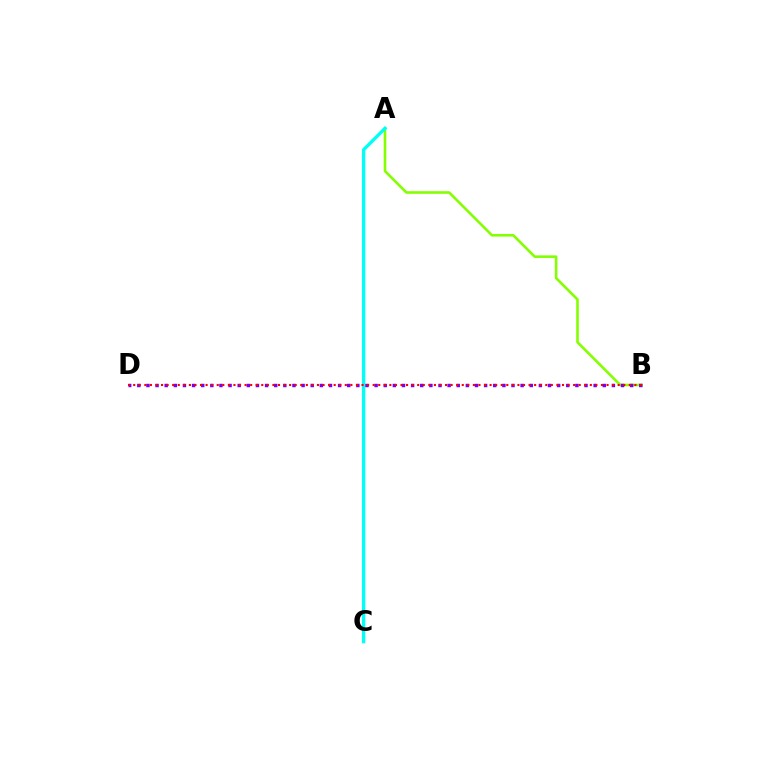{('A', 'B'): [{'color': '#84ff00', 'line_style': 'solid', 'thickness': 1.87}], ('A', 'C'): [{'color': '#00fff6', 'line_style': 'solid', 'thickness': 2.41}], ('B', 'D'): [{'color': '#7200ff', 'line_style': 'dotted', 'thickness': 2.48}, {'color': '#ff0000', 'line_style': 'dotted', 'thickness': 1.51}]}